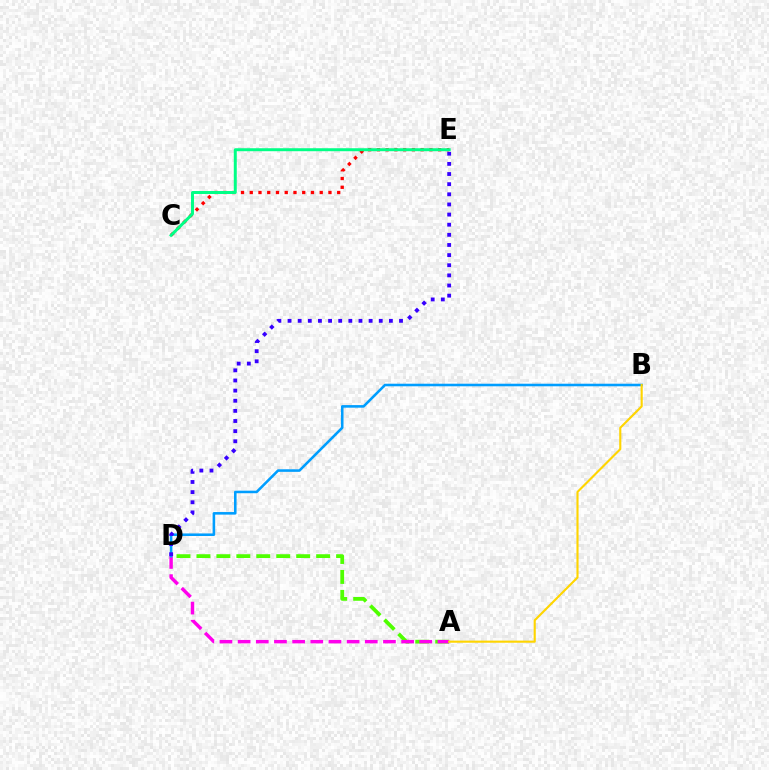{('A', 'D'): [{'color': '#4fff00', 'line_style': 'dashed', 'thickness': 2.71}, {'color': '#ff00ed', 'line_style': 'dashed', 'thickness': 2.47}], ('C', 'E'): [{'color': '#ff0000', 'line_style': 'dotted', 'thickness': 2.38}, {'color': '#00ff86', 'line_style': 'solid', 'thickness': 2.14}], ('B', 'D'): [{'color': '#009eff', 'line_style': 'solid', 'thickness': 1.85}], ('D', 'E'): [{'color': '#3700ff', 'line_style': 'dotted', 'thickness': 2.75}], ('A', 'B'): [{'color': '#ffd500', 'line_style': 'solid', 'thickness': 1.52}]}